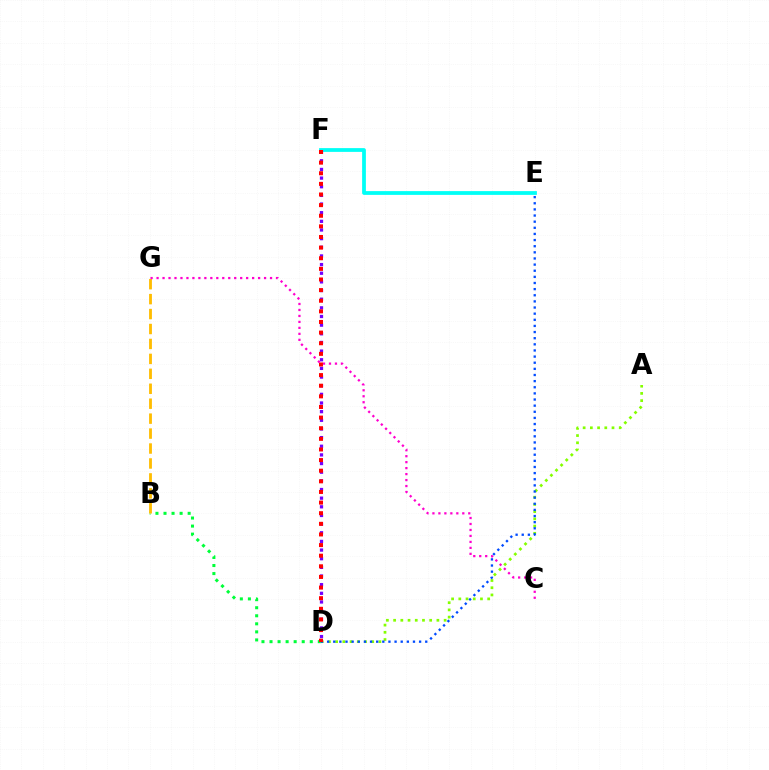{('E', 'F'): [{'color': '#00fff6', 'line_style': 'solid', 'thickness': 2.71}], ('A', 'D'): [{'color': '#84ff00', 'line_style': 'dotted', 'thickness': 1.96}], ('B', 'D'): [{'color': '#00ff39', 'line_style': 'dotted', 'thickness': 2.19}], ('D', 'F'): [{'color': '#7200ff', 'line_style': 'dotted', 'thickness': 2.35}, {'color': '#ff0000', 'line_style': 'dotted', 'thickness': 2.89}], ('D', 'E'): [{'color': '#004bff', 'line_style': 'dotted', 'thickness': 1.67}], ('B', 'G'): [{'color': '#ffbd00', 'line_style': 'dashed', 'thickness': 2.03}], ('C', 'G'): [{'color': '#ff00cf', 'line_style': 'dotted', 'thickness': 1.62}]}